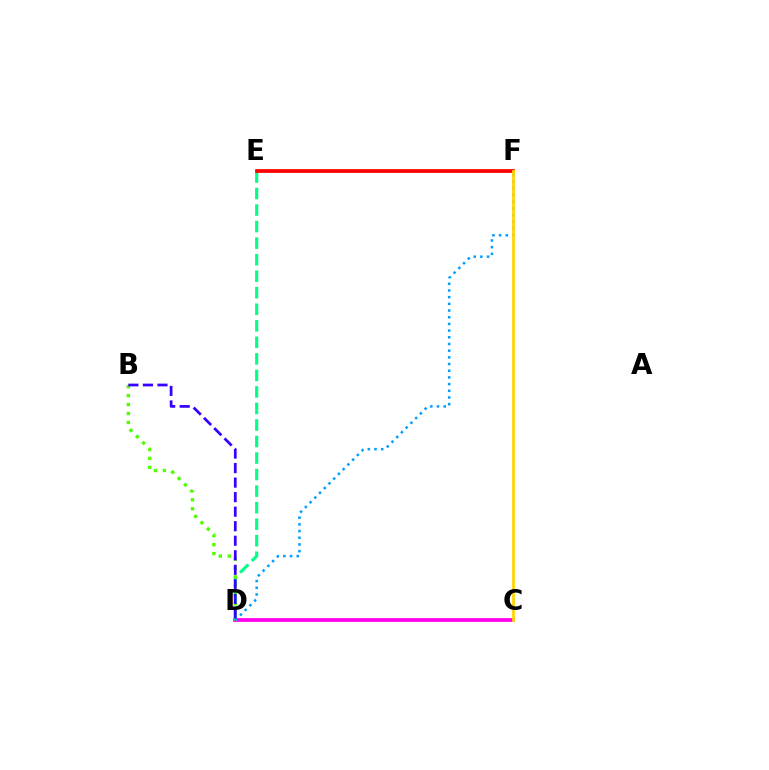{('C', 'D'): [{'color': '#ff00ed', 'line_style': 'solid', 'thickness': 2.7}], ('D', 'E'): [{'color': '#00ff86', 'line_style': 'dashed', 'thickness': 2.25}], ('D', 'F'): [{'color': '#009eff', 'line_style': 'dotted', 'thickness': 1.82}], ('B', 'D'): [{'color': '#4fff00', 'line_style': 'dotted', 'thickness': 2.43}, {'color': '#3700ff', 'line_style': 'dashed', 'thickness': 1.97}], ('E', 'F'): [{'color': '#ff0000', 'line_style': 'solid', 'thickness': 2.68}], ('C', 'F'): [{'color': '#ffd500', 'line_style': 'solid', 'thickness': 1.99}]}